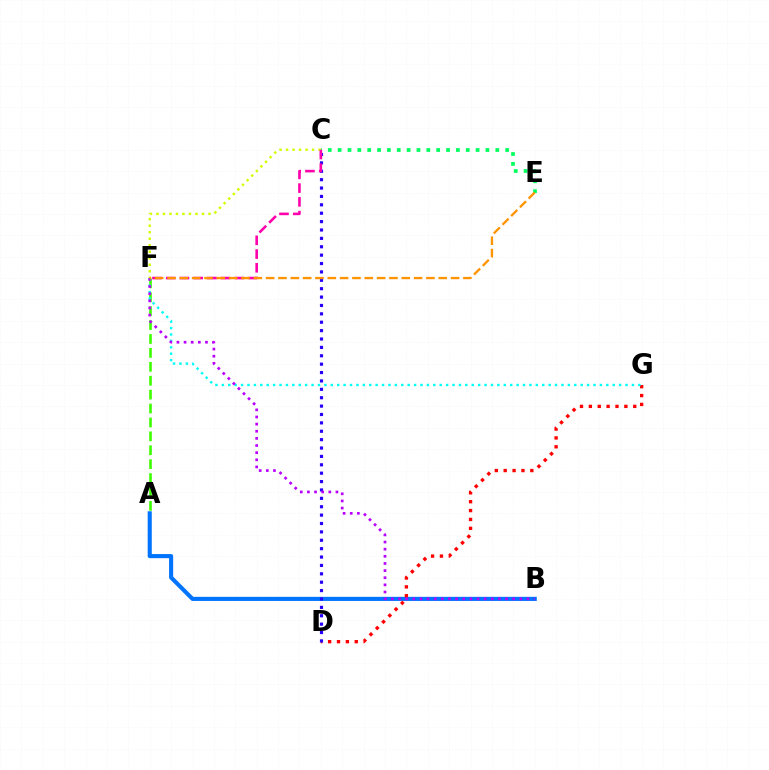{('A', 'F'): [{'color': '#3dff00', 'line_style': 'dashed', 'thickness': 1.89}], ('C', 'F'): [{'color': '#d1ff00', 'line_style': 'dotted', 'thickness': 1.77}, {'color': '#ff00ac', 'line_style': 'dashed', 'thickness': 1.87}], ('A', 'B'): [{'color': '#0074ff', 'line_style': 'solid', 'thickness': 2.95}], ('C', 'E'): [{'color': '#00ff5c', 'line_style': 'dotted', 'thickness': 2.68}], ('D', 'G'): [{'color': '#ff0000', 'line_style': 'dotted', 'thickness': 2.41}], ('C', 'D'): [{'color': '#2500ff', 'line_style': 'dotted', 'thickness': 2.28}], ('F', 'G'): [{'color': '#00fff6', 'line_style': 'dotted', 'thickness': 1.74}], ('B', 'F'): [{'color': '#b900ff', 'line_style': 'dotted', 'thickness': 1.94}], ('E', 'F'): [{'color': '#ff9400', 'line_style': 'dashed', 'thickness': 1.67}]}